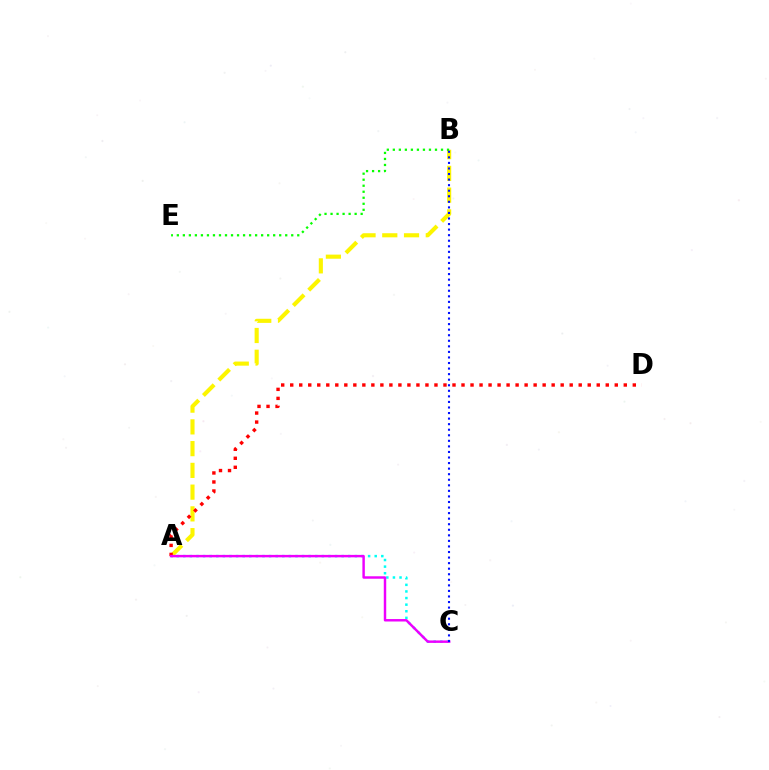{('A', 'B'): [{'color': '#fcf500', 'line_style': 'dashed', 'thickness': 2.95}], ('B', 'E'): [{'color': '#08ff00', 'line_style': 'dotted', 'thickness': 1.64}], ('A', 'C'): [{'color': '#00fff6', 'line_style': 'dotted', 'thickness': 1.79}, {'color': '#ee00ff', 'line_style': 'solid', 'thickness': 1.76}], ('A', 'D'): [{'color': '#ff0000', 'line_style': 'dotted', 'thickness': 2.45}], ('B', 'C'): [{'color': '#0010ff', 'line_style': 'dotted', 'thickness': 1.51}]}